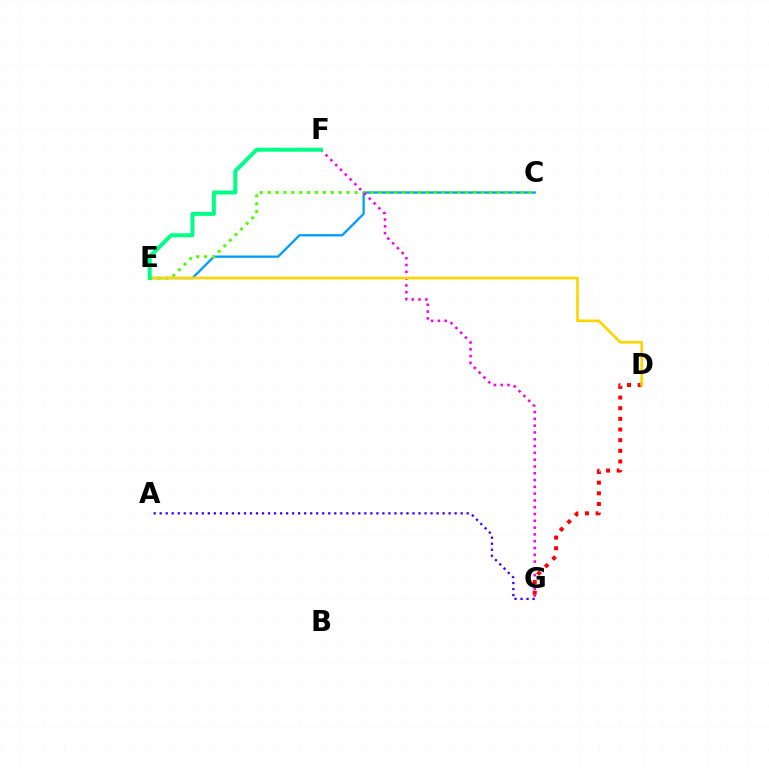{('C', 'E'): [{'color': '#009eff', 'line_style': 'solid', 'thickness': 1.66}, {'color': '#4fff00', 'line_style': 'dotted', 'thickness': 2.15}], ('A', 'G'): [{'color': '#3700ff', 'line_style': 'dotted', 'thickness': 1.64}], ('F', 'G'): [{'color': '#ff00ed', 'line_style': 'dotted', 'thickness': 1.85}], ('D', 'G'): [{'color': '#ff0000', 'line_style': 'dotted', 'thickness': 2.89}], ('D', 'E'): [{'color': '#ffd500', 'line_style': 'solid', 'thickness': 1.93}], ('E', 'F'): [{'color': '#00ff86', 'line_style': 'solid', 'thickness': 2.86}]}